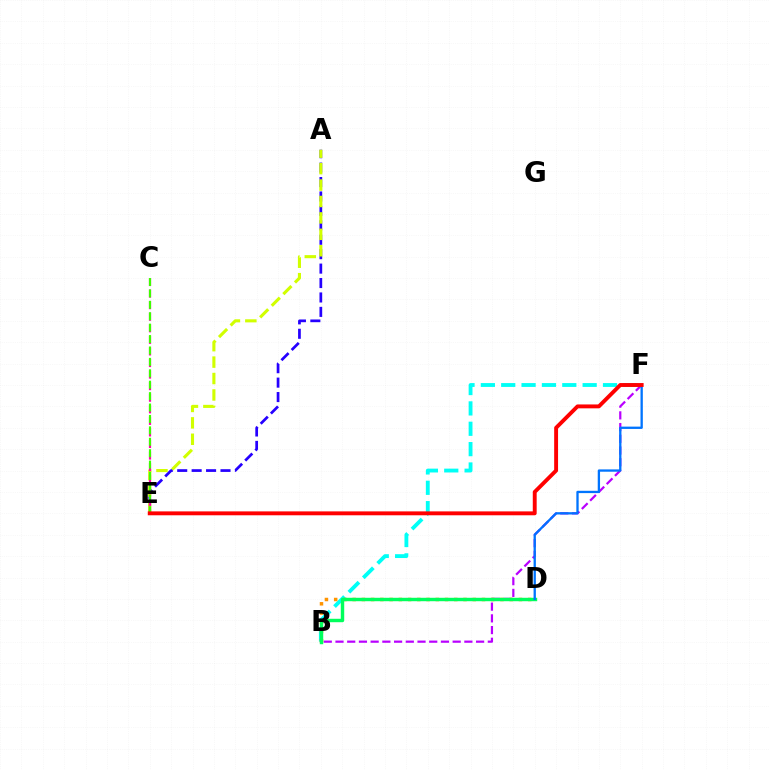{('B', 'F'): [{'color': '#00fff6', 'line_style': 'dashed', 'thickness': 2.77}, {'color': '#b900ff', 'line_style': 'dashed', 'thickness': 1.59}], ('A', 'E'): [{'color': '#2500ff', 'line_style': 'dashed', 'thickness': 1.96}, {'color': '#d1ff00', 'line_style': 'dashed', 'thickness': 2.23}], ('C', 'E'): [{'color': '#ff00ac', 'line_style': 'dashed', 'thickness': 1.57}, {'color': '#3dff00', 'line_style': 'dashed', 'thickness': 1.55}], ('B', 'D'): [{'color': '#ff9400', 'line_style': 'dotted', 'thickness': 2.51}, {'color': '#00ff5c', 'line_style': 'solid', 'thickness': 2.47}], ('D', 'F'): [{'color': '#0074ff', 'line_style': 'solid', 'thickness': 1.67}], ('E', 'F'): [{'color': '#ff0000', 'line_style': 'solid', 'thickness': 2.8}]}